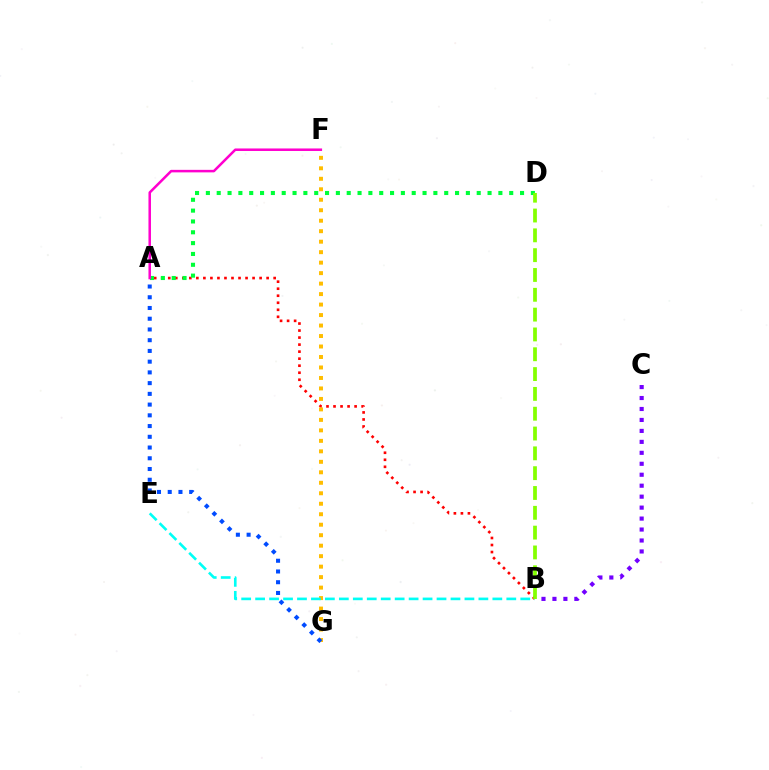{('A', 'B'): [{'color': '#ff0000', 'line_style': 'dotted', 'thickness': 1.91}], ('B', 'C'): [{'color': '#7200ff', 'line_style': 'dotted', 'thickness': 2.98}], ('F', 'G'): [{'color': '#ffbd00', 'line_style': 'dotted', 'thickness': 2.85}], ('A', 'D'): [{'color': '#00ff39', 'line_style': 'dotted', 'thickness': 2.94}], ('A', 'F'): [{'color': '#ff00cf', 'line_style': 'solid', 'thickness': 1.82}], ('B', 'E'): [{'color': '#00fff6', 'line_style': 'dashed', 'thickness': 1.9}], ('B', 'D'): [{'color': '#84ff00', 'line_style': 'dashed', 'thickness': 2.69}], ('A', 'G'): [{'color': '#004bff', 'line_style': 'dotted', 'thickness': 2.92}]}